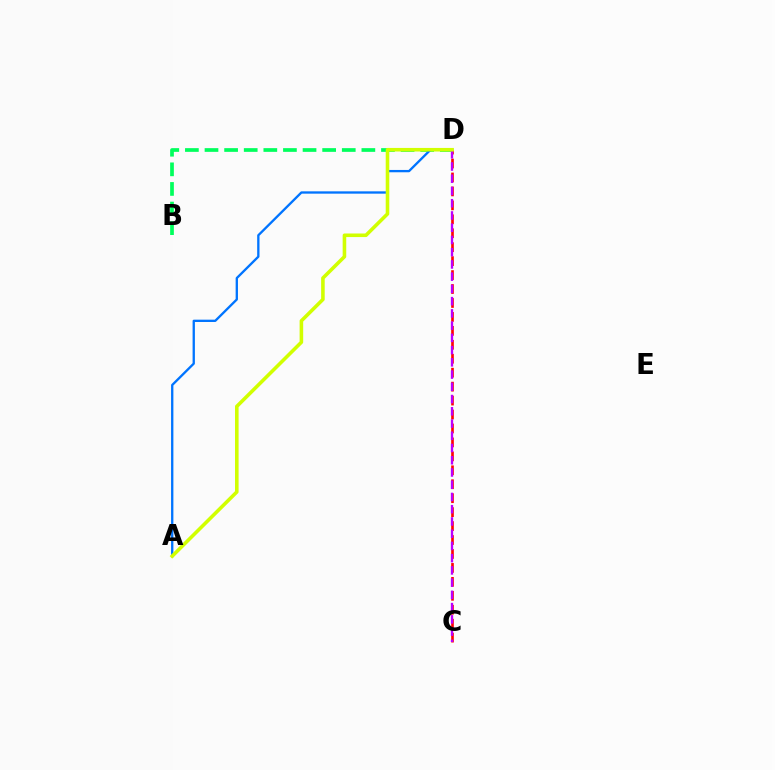{('B', 'D'): [{'color': '#00ff5c', 'line_style': 'dashed', 'thickness': 2.66}], ('C', 'D'): [{'color': '#ff0000', 'line_style': 'dashed', 'thickness': 1.89}, {'color': '#b900ff', 'line_style': 'dashed', 'thickness': 1.66}], ('A', 'D'): [{'color': '#0074ff', 'line_style': 'solid', 'thickness': 1.67}, {'color': '#d1ff00', 'line_style': 'solid', 'thickness': 2.57}]}